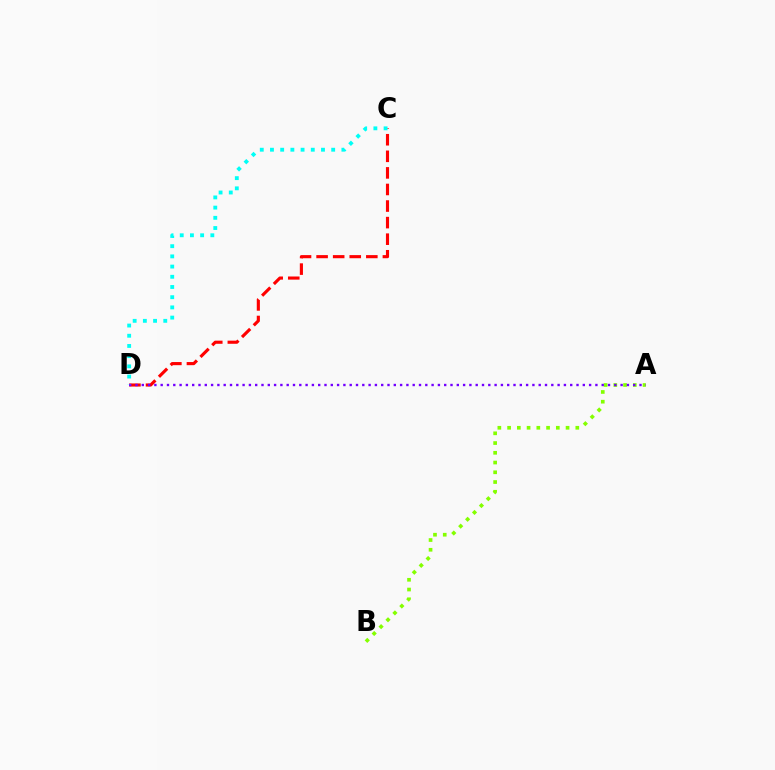{('A', 'B'): [{'color': '#84ff00', 'line_style': 'dotted', 'thickness': 2.65}], ('C', 'D'): [{'color': '#ff0000', 'line_style': 'dashed', 'thickness': 2.25}, {'color': '#00fff6', 'line_style': 'dotted', 'thickness': 2.77}], ('A', 'D'): [{'color': '#7200ff', 'line_style': 'dotted', 'thickness': 1.71}]}